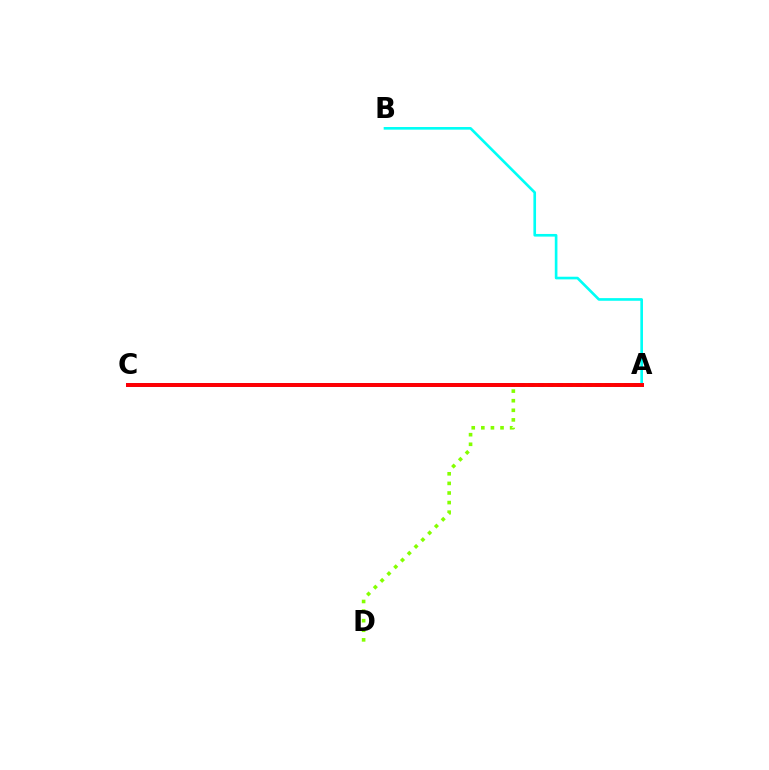{('A', 'C'): [{'color': '#7200ff', 'line_style': 'solid', 'thickness': 2.84}, {'color': '#ff0000', 'line_style': 'solid', 'thickness': 2.81}], ('A', 'D'): [{'color': '#84ff00', 'line_style': 'dotted', 'thickness': 2.61}], ('A', 'B'): [{'color': '#00fff6', 'line_style': 'solid', 'thickness': 1.91}]}